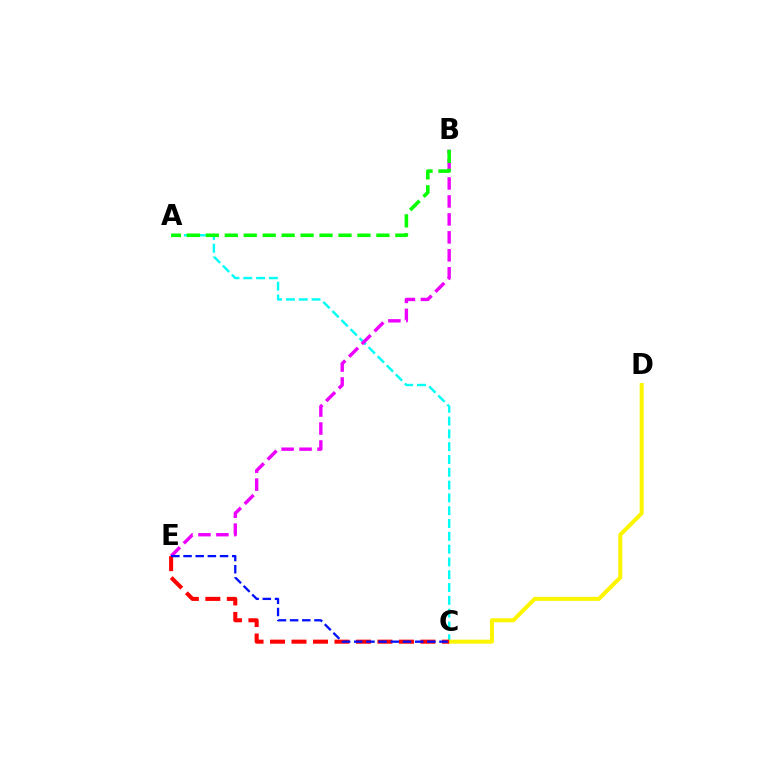{('A', 'C'): [{'color': '#00fff6', 'line_style': 'dashed', 'thickness': 1.74}], ('C', 'D'): [{'color': '#fcf500', 'line_style': 'solid', 'thickness': 2.88}], ('B', 'E'): [{'color': '#ee00ff', 'line_style': 'dashed', 'thickness': 2.44}], ('A', 'B'): [{'color': '#08ff00', 'line_style': 'dashed', 'thickness': 2.57}], ('C', 'E'): [{'color': '#ff0000', 'line_style': 'dashed', 'thickness': 2.92}, {'color': '#0010ff', 'line_style': 'dashed', 'thickness': 1.65}]}